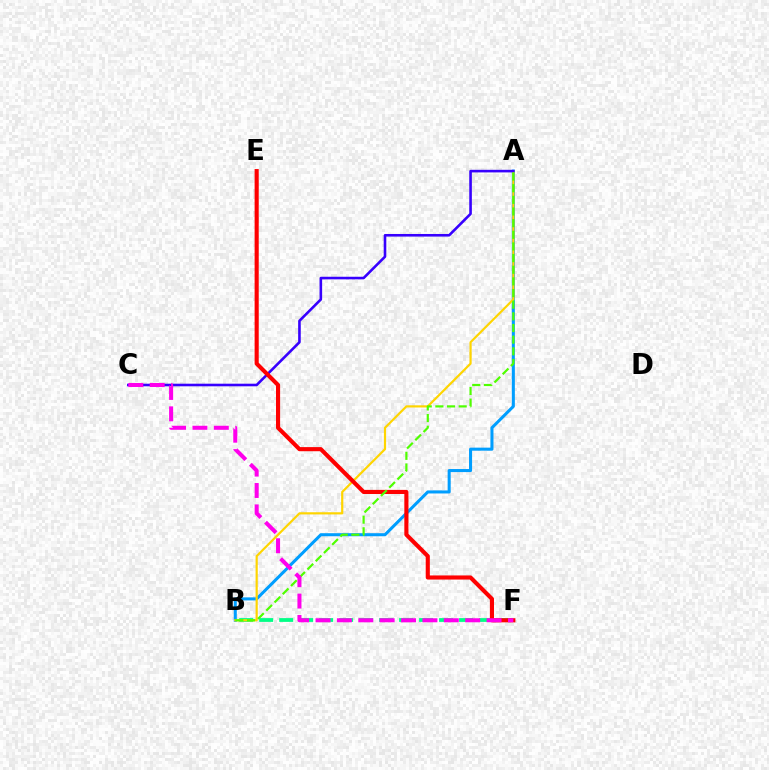{('A', 'B'): [{'color': '#009eff', 'line_style': 'solid', 'thickness': 2.19}, {'color': '#ffd500', 'line_style': 'solid', 'thickness': 1.57}, {'color': '#4fff00', 'line_style': 'dashed', 'thickness': 1.58}], ('B', 'F'): [{'color': '#00ff86', 'line_style': 'dashed', 'thickness': 2.72}], ('A', 'C'): [{'color': '#3700ff', 'line_style': 'solid', 'thickness': 1.87}], ('E', 'F'): [{'color': '#ff0000', 'line_style': 'solid', 'thickness': 2.96}], ('C', 'F'): [{'color': '#ff00ed', 'line_style': 'dashed', 'thickness': 2.9}]}